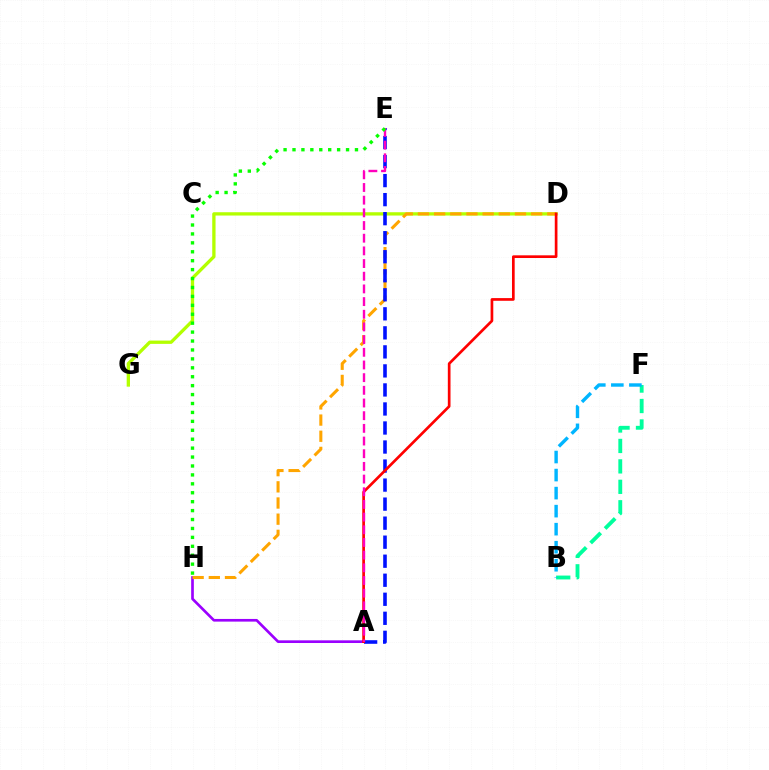{('D', 'G'): [{'color': '#b3ff00', 'line_style': 'solid', 'thickness': 2.38}], ('A', 'H'): [{'color': '#9b00ff', 'line_style': 'solid', 'thickness': 1.92}], ('D', 'H'): [{'color': '#ffa500', 'line_style': 'dashed', 'thickness': 2.2}], ('A', 'E'): [{'color': '#0010ff', 'line_style': 'dashed', 'thickness': 2.59}, {'color': '#ff00bd', 'line_style': 'dashed', 'thickness': 1.72}], ('B', 'F'): [{'color': '#00ff9d', 'line_style': 'dashed', 'thickness': 2.78}, {'color': '#00b5ff', 'line_style': 'dashed', 'thickness': 2.45}], ('A', 'D'): [{'color': '#ff0000', 'line_style': 'solid', 'thickness': 1.94}], ('E', 'H'): [{'color': '#08ff00', 'line_style': 'dotted', 'thickness': 2.42}]}